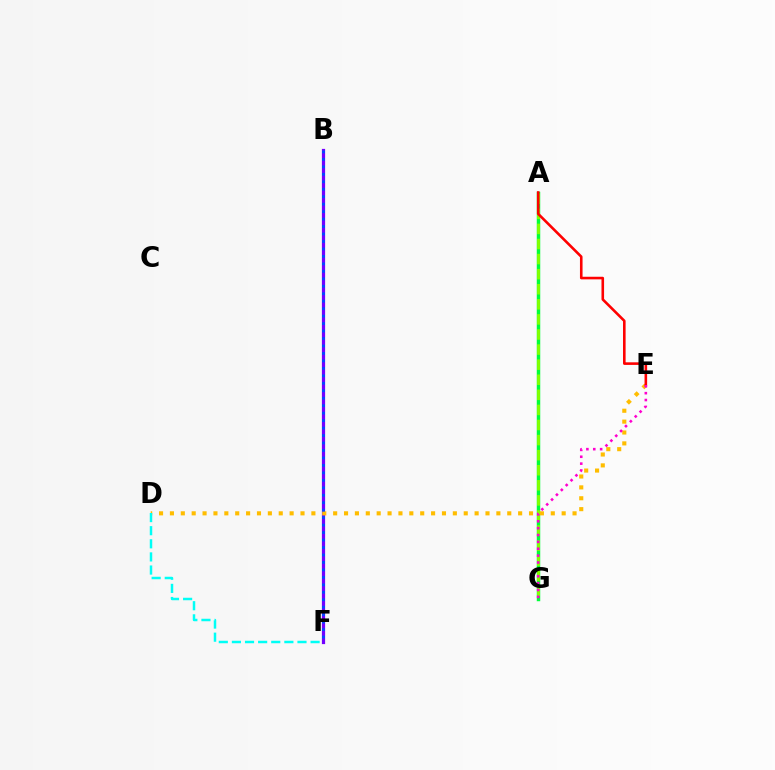{('B', 'F'): [{'color': '#7200ff', 'line_style': 'solid', 'thickness': 2.32}, {'color': '#004bff', 'line_style': 'dotted', 'thickness': 2.03}], ('A', 'G'): [{'color': '#00ff39', 'line_style': 'solid', 'thickness': 2.49}, {'color': '#84ff00', 'line_style': 'dashed', 'thickness': 2.05}], ('D', 'E'): [{'color': '#ffbd00', 'line_style': 'dotted', 'thickness': 2.96}], ('A', 'E'): [{'color': '#ff0000', 'line_style': 'solid', 'thickness': 1.87}], ('E', 'G'): [{'color': '#ff00cf', 'line_style': 'dotted', 'thickness': 1.87}], ('D', 'F'): [{'color': '#00fff6', 'line_style': 'dashed', 'thickness': 1.78}]}